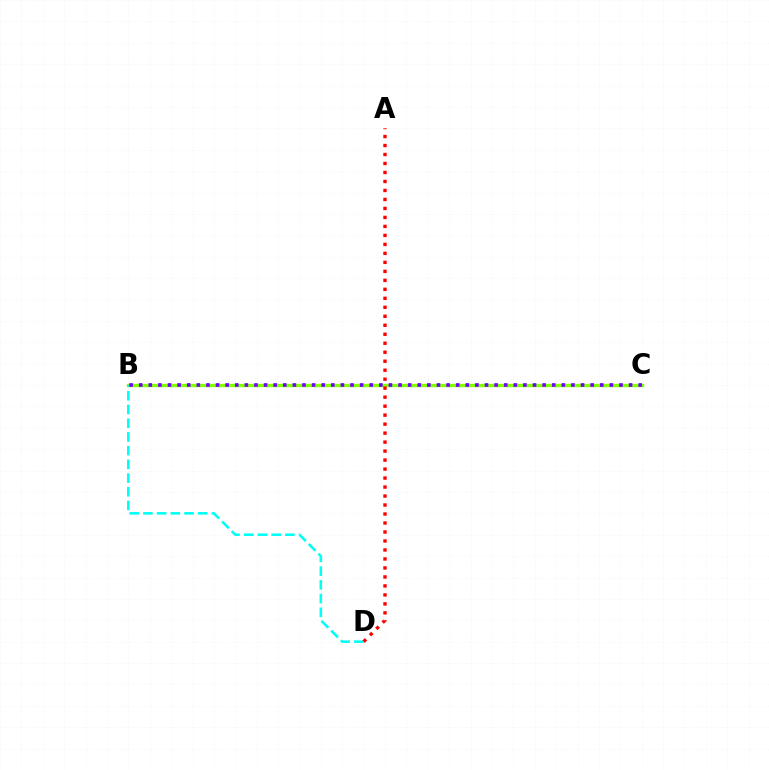{('B', 'C'): [{'color': '#84ff00', 'line_style': 'solid', 'thickness': 2.41}, {'color': '#7200ff', 'line_style': 'dotted', 'thickness': 2.61}], ('B', 'D'): [{'color': '#00fff6', 'line_style': 'dashed', 'thickness': 1.86}], ('A', 'D'): [{'color': '#ff0000', 'line_style': 'dotted', 'thickness': 2.44}]}